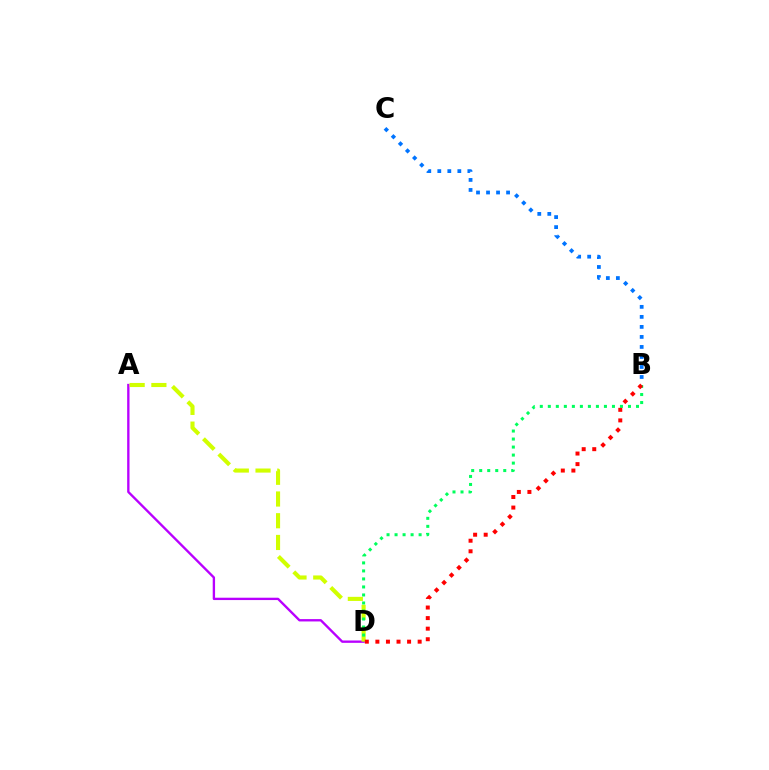{('A', 'D'): [{'color': '#b900ff', 'line_style': 'solid', 'thickness': 1.69}, {'color': '#d1ff00', 'line_style': 'dashed', 'thickness': 2.95}], ('B', 'C'): [{'color': '#0074ff', 'line_style': 'dotted', 'thickness': 2.72}], ('B', 'D'): [{'color': '#00ff5c', 'line_style': 'dotted', 'thickness': 2.18}, {'color': '#ff0000', 'line_style': 'dotted', 'thickness': 2.87}]}